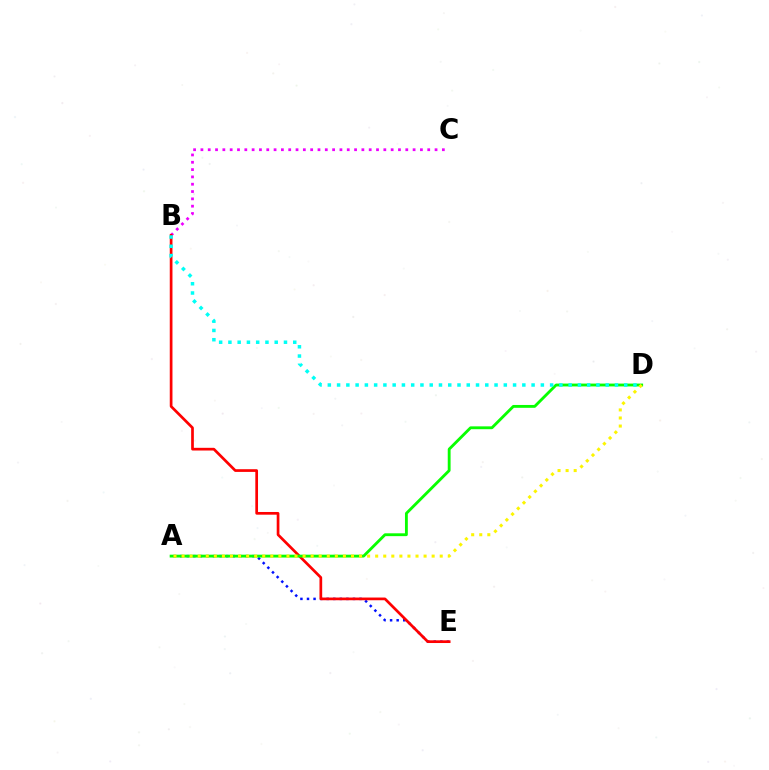{('A', 'E'): [{'color': '#0010ff', 'line_style': 'dotted', 'thickness': 1.78}], ('B', 'C'): [{'color': '#ee00ff', 'line_style': 'dotted', 'thickness': 1.99}], ('B', 'E'): [{'color': '#ff0000', 'line_style': 'solid', 'thickness': 1.95}], ('A', 'D'): [{'color': '#08ff00', 'line_style': 'solid', 'thickness': 2.05}, {'color': '#fcf500', 'line_style': 'dotted', 'thickness': 2.19}], ('B', 'D'): [{'color': '#00fff6', 'line_style': 'dotted', 'thickness': 2.52}]}